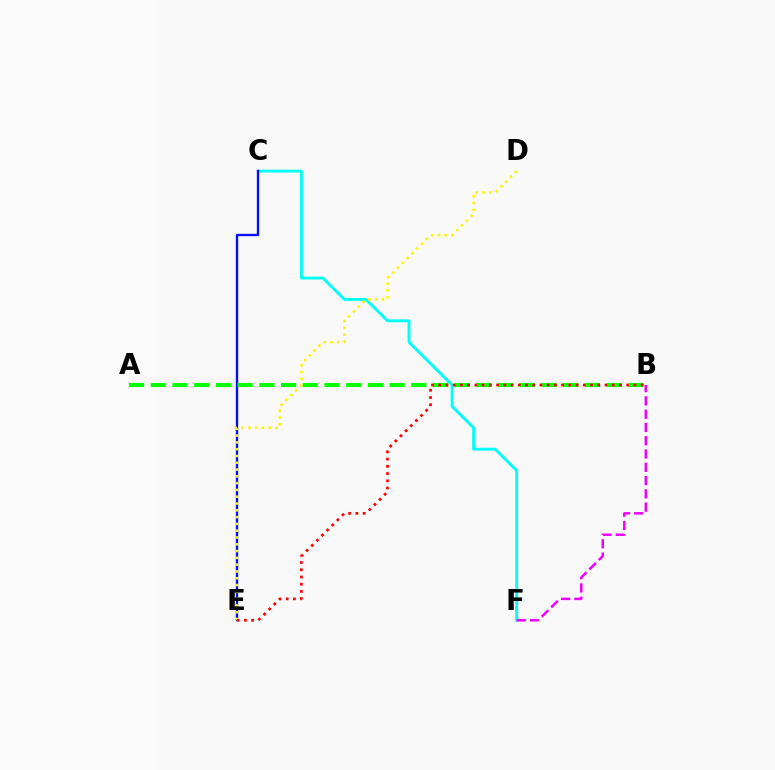{('C', 'F'): [{'color': '#00fff6', 'line_style': 'solid', 'thickness': 2.07}], ('C', 'E'): [{'color': '#0010ff', 'line_style': 'solid', 'thickness': 1.7}], ('A', 'B'): [{'color': '#08ff00', 'line_style': 'dashed', 'thickness': 2.95}], ('D', 'E'): [{'color': '#fcf500', 'line_style': 'dotted', 'thickness': 1.85}], ('B', 'E'): [{'color': '#ff0000', 'line_style': 'dotted', 'thickness': 1.96}], ('B', 'F'): [{'color': '#ee00ff', 'line_style': 'dashed', 'thickness': 1.8}]}